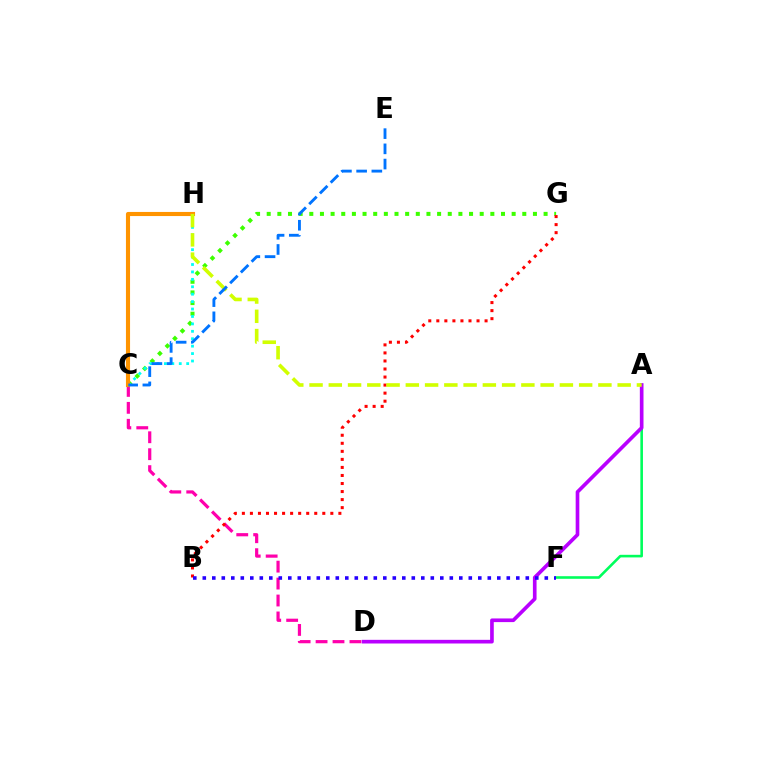{('C', 'G'): [{'color': '#3dff00', 'line_style': 'dotted', 'thickness': 2.89}], ('C', 'H'): [{'color': '#00fff6', 'line_style': 'dotted', 'thickness': 2.02}, {'color': '#ff9400', 'line_style': 'solid', 'thickness': 2.96}], ('C', 'D'): [{'color': '#ff00ac', 'line_style': 'dashed', 'thickness': 2.3}], ('A', 'F'): [{'color': '#00ff5c', 'line_style': 'solid', 'thickness': 1.88}], ('B', 'G'): [{'color': '#ff0000', 'line_style': 'dotted', 'thickness': 2.18}], ('A', 'D'): [{'color': '#b900ff', 'line_style': 'solid', 'thickness': 2.63}], ('B', 'F'): [{'color': '#2500ff', 'line_style': 'dotted', 'thickness': 2.58}], ('A', 'H'): [{'color': '#d1ff00', 'line_style': 'dashed', 'thickness': 2.62}], ('C', 'E'): [{'color': '#0074ff', 'line_style': 'dashed', 'thickness': 2.07}]}